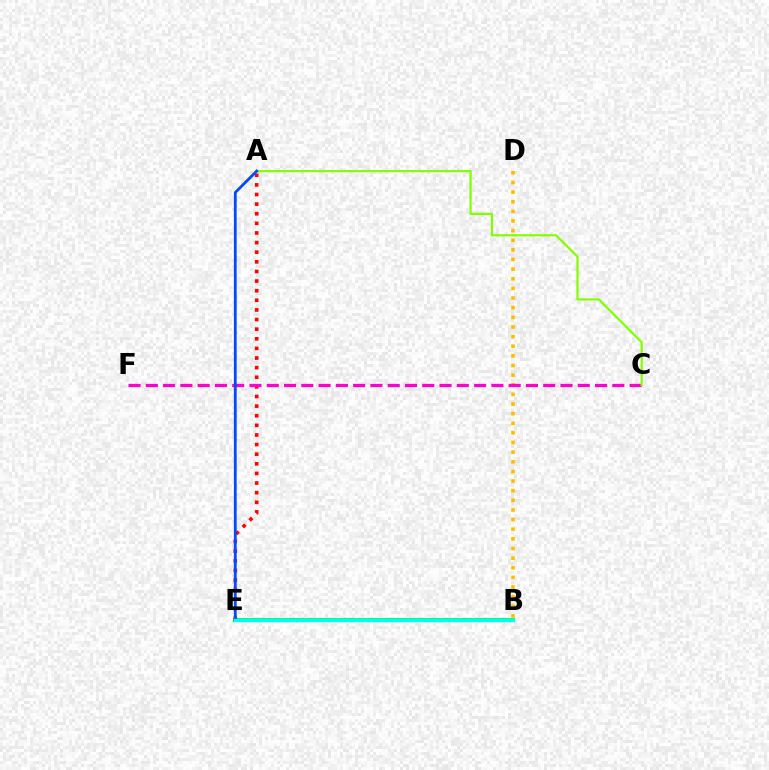{('B', 'D'): [{'color': '#ffbd00', 'line_style': 'dotted', 'thickness': 2.62}], ('B', 'E'): [{'color': '#7200ff', 'line_style': 'solid', 'thickness': 1.96}, {'color': '#00ff39', 'line_style': 'solid', 'thickness': 2.84}, {'color': '#00fff6', 'line_style': 'solid', 'thickness': 2.5}], ('A', 'E'): [{'color': '#ff0000', 'line_style': 'dotted', 'thickness': 2.61}, {'color': '#004bff', 'line_style': 'solid', 'thickness': 2.02}], ('C', 'F'): [{'color': '#ff00cf', 'line_style': 'dashed', 'thickness': 2.35}], ('A', 'C'): [{'color': '#84ff00', 'line_style': 'solid', 'thickness': 1.6}]}